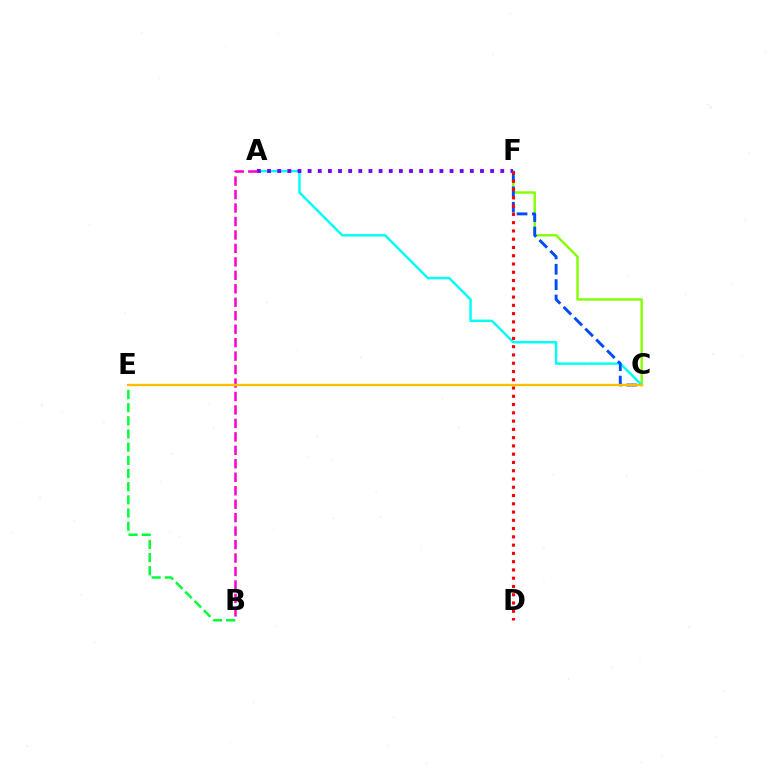{('C', 'F'): [{'color': '#84ff00', 'line_style': 'solid', 'thickness': 1.74}, {'color': '#004bff', 'line_style': 'dashed', 'thickness': 2.09}], ('B', 'E'): [{'color': '#00ff39', 'line_style': 'dashed', 'thickness': 1.79}], ('A', 'C'): [{'color': '#00fff6', 'line_style': 'solid', 'thickness': 1.76}], ('A', 'F'): [{'color': '#7200ff', 'line_style': 'dotted', 'thickness': 2.75}], ('A', 'B'): [{'color': '#ff00cf', 'line_style': 'dashed', 'thickness': 1.83}], ('D', 'F'): [{'color': '#ff0000', 'line_style': 'dotted', 'thickness': 2.25}], ('C', 'E'): [{'color': '#ffbd00', 'line_style': 'solid', 'thickness': 1.69}]}